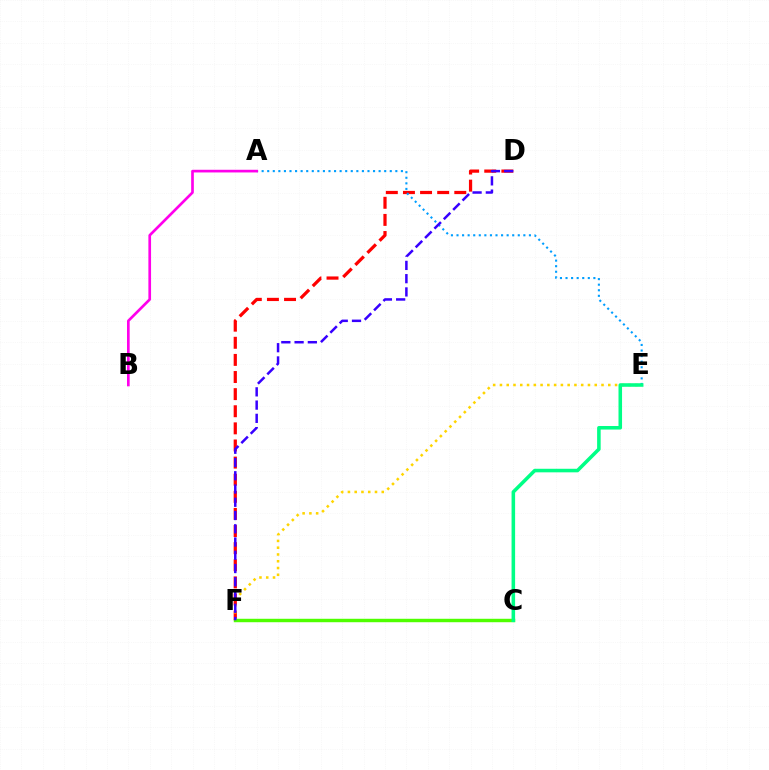{('D', 'F'): [{'color': '#ff0000', 'line_style': 'dashed', 'thickness': 2.33}, {'color': '#3700ff', 'line_style': 'dashed', 'thickness': 1.8}], ('E', 'F'): [{'color': '#ffd500', 'line_style': 'dotted', 'thickness': 1.84}], ('C', 'F'): [{'color': '#4fff00', 'line_style': 'solid', 'thickness': 2.47}], ('A', 'E'): [{'color': '#009eff', 'line_style': 'dotted', 'thickness': 1.51}], ('A', 'B'): [{'color': '#ff00ed', 'line_style': 'solid', 'thickness': 1.93}], ('C', 'E'): [{'color': '#00ff86', 'line_style': 'solid', 'thickness': 2.56}]}